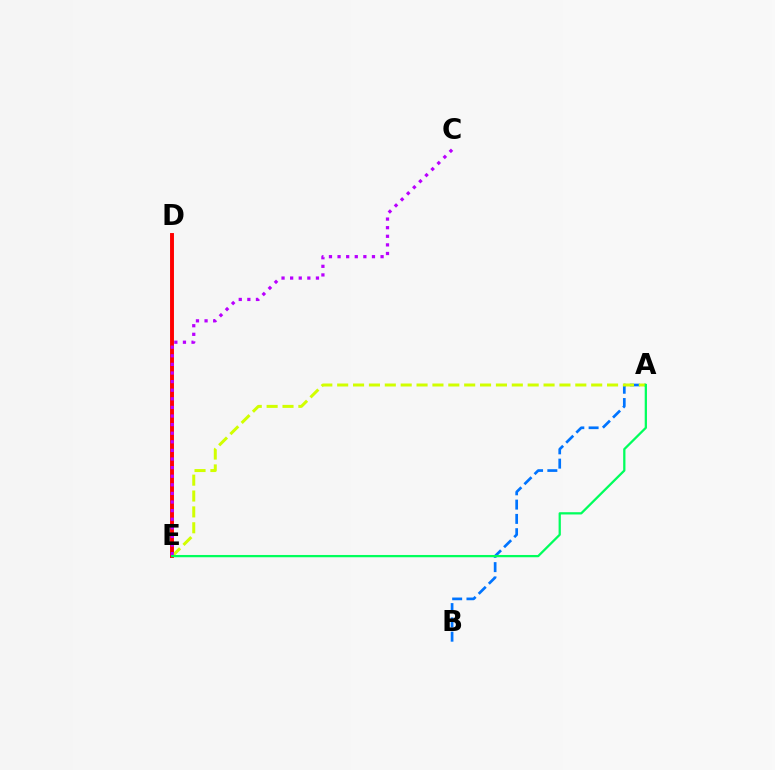{('D', 'E'): [{'color': '#ff0000', 'line_style': 'solid', 'thickness': 2.82}], ('A', 'B'): [{'color': '#0074ff', 'line_style': 'dashed', 'thickness': 1.94}], ('A', 'E'): [{'color': '#d1ff00', 'line_style': 'dashed', 'thickness': 2.16}, {'color': '#00ff5c', 'line_style': 'solid', 'thickness': 1.63}], ('C', 'E'): [{'color': '#b900ff', 'line_style': 'dotted', 'thickness': 2.34}]}